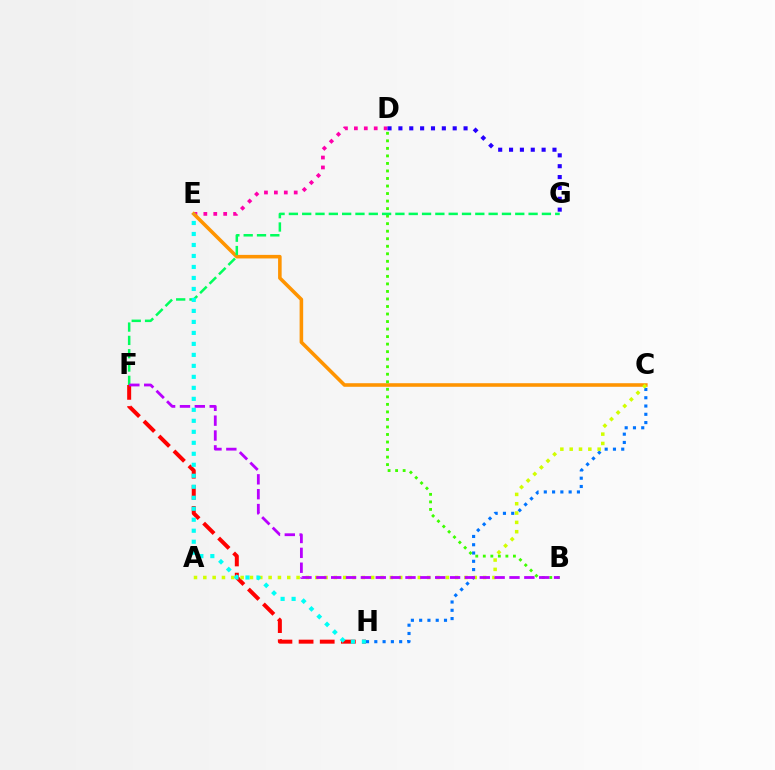{('D', 'E'): [{'color': '#ff00ac', 'line_style': 'dotted', 'thickness': 2.69}], ('C', 'E'): [{'color': '#ff9400', 'line_style': 'solid', 'thickness': 2.57}], ('F', 'H'): [{'color': '#ff0000', 'line_style': 'dashed', 'thickness': 2.87}], ('C', 'H'): [{'color': '#0074ff', 'line_style': 'dotted', 'thickness': 2.25}], ('D', 'G'): [{'color': '#2500ff', 'line_style': 'dotted', 'thickness': 2.95}], ('A', 'C'): [{'color': '#d1ff00', 'line_style': 'dotted', 'thickness': 2.53}], ('B', 'D'): [{'color': '#3dff00', 'line_style': 'dotted', 'thickness': 2.05}], ('F', 'G'): [{'color': '#00ff5c', 'line_style': 'dashed', 'thickness': 1.81}], ('B', 'F'): [{'color': '#b900ff', 'line_style': 'dashed', 'thickness': 2.02}], ('E', 'H'): [{'color': '#00fff6', 'line_style': 'dotted', 'thickness': 2.99}]}